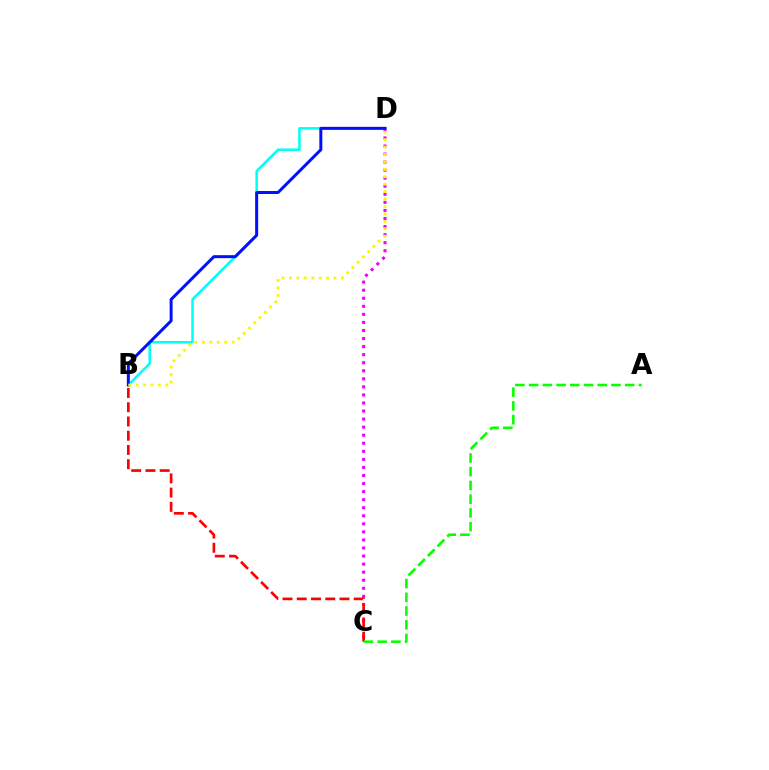{('C', 'D'): [{'color': '#ee00ff', 'line_style': 'dotted', 'thickness': 2.19}], ('B', 'C'): [{'color': '#ff0000', 'line_style': 'dashed', 'thickness': 1.93}], ('B', 'D'): [{'color': '#00fff6', 'line_style': 'solid', 'thickness': 1.82}, {'color': '#0010ff', 'line_style': 'solid', 'thickness': 2.15}, {'color': '#fcf500', 'line_style': 'dotted', 'thickness': 2.02}], ('A', 'C'): [{'color': '#08ff00', 'line_style': 'dashed', 'thickness': 1.86}]}